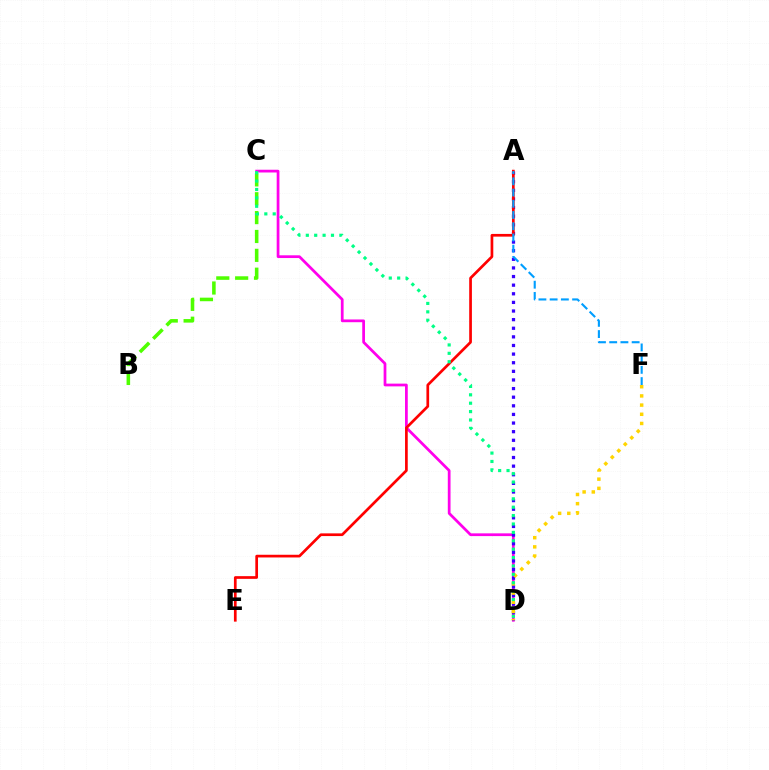{('B', 'C'): [{'color': '#4fff00', 'line_style': 'dashed', 'thickness': 2.56}], ('C', 'D'): [{'color': '#ff00ed', 'line_style': 'solid', 'thickness': 1.98}, {'color': '#00ff86', 'line_style': 'dotted', 'thickness': 2.28}], ('A', 'D'): [{'color': '#3700ff', 'line_style': 'dotted', 'thickness': 2.34}], ('A', 'E'): [{'color': '#ff0000', 'line_style': 'solid', 'thickness': 1.95}], ('D', 'F'): [{'color': '#ffd500', 'line_style': 'dotted', 'thickness': 2.49}], ('A', 'F'): [{'color': '#009eff', 'line_style': 'dashed', 'thickness': 1.52}]}